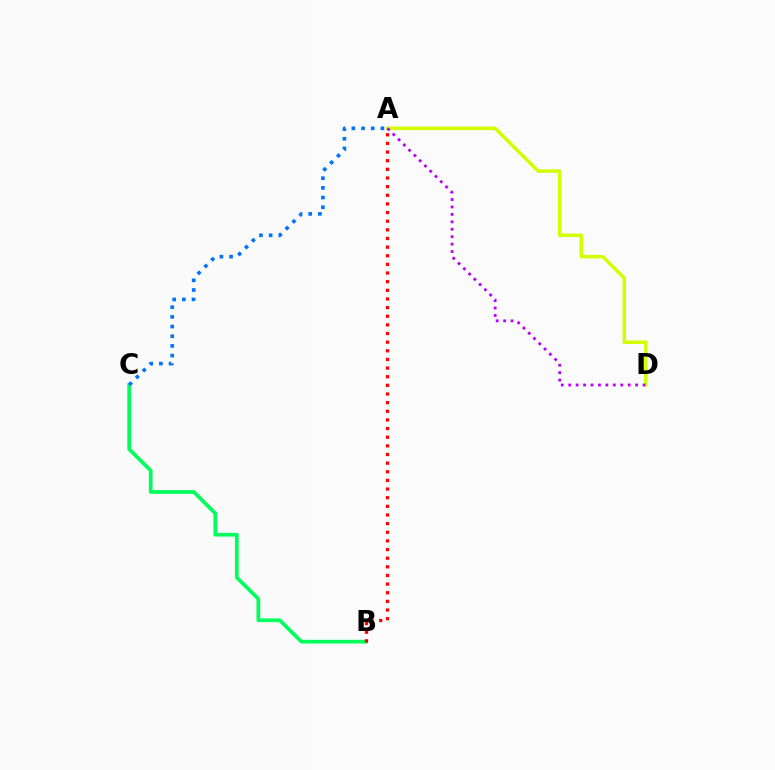{('A', 'D'): [{'color': '#d1ff00', 'line_style': 'solid', 'thickness': 2.53}, {'color': '#b900ff', 'line_style': 'dotted', 'thickness': 2.02}], ('B', 'C'): [{'color': '#00ff5c', 'line_style': 'solid', 'thickness': 2.67}], ('A', 'C'): [{'color': '#0074ff', 'line_style': 'dotted', 'thickness': 2.63}], ('A', 'B'): [{'color': '#ff0000', 'line_style': 'dotted', 'thickness': 2.35}]}